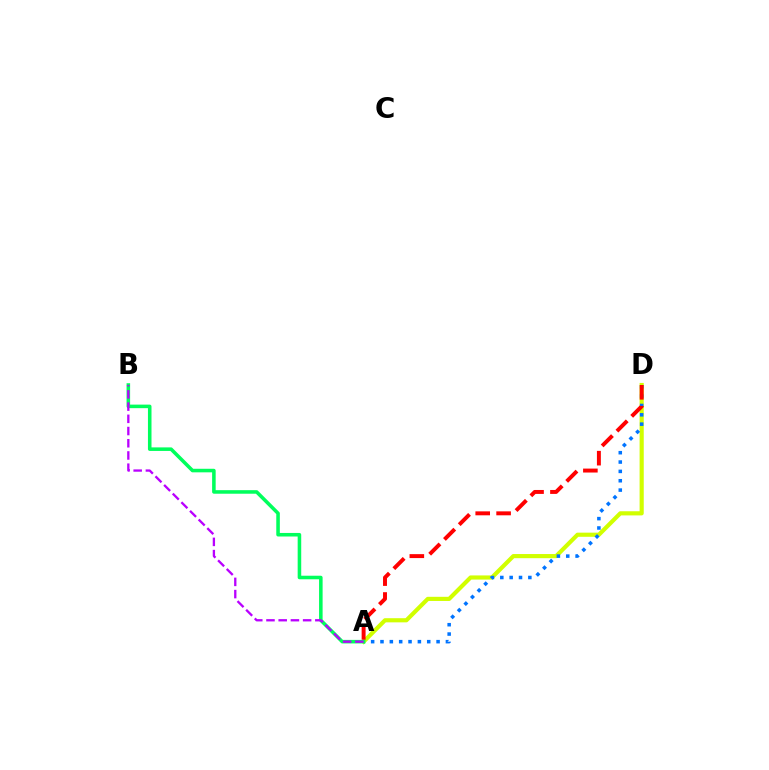{('A', 'D'): [{'color': '#d1ff00', 'line_style': 'solid', 'thickness': 2.99}, {'color': '#0074ff', 'line_style': 'dotted', 'thickness': 2.54}, {'color': '#ff0000', 'line_style': 'dashed', 'thickness': 2.84}], ('A', 'B'): [{'color': '#00ff5c', 'line_style': 'solid', 'thickness': 2.56}, {'color': '#b900ff', 'line_style': 'dashed', 'thickness': 1.66}]}